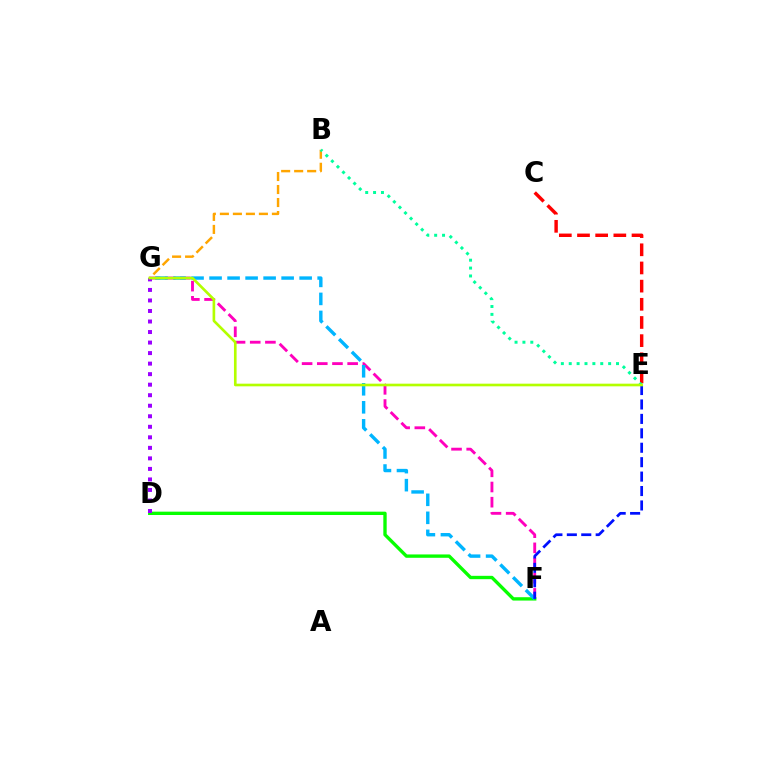{('C', 'E'): [{'color': '#ff0000', 'line_style': 'dashed', 'thickness': 2.47}], ('B', 'G'): [{'color': '#ffa500', 'line_style': 'dashed', 'thickness': 1.77}], ('F', 'G'): [{'color': '#ff00bd', 'line_style': 'dashed', 'thickness': 2.06}, {'color': '#00b5ff', 'line_style': 'dashed', 'thickness': 2.45}], ('D', 'F'): [{'color': '#08ff00', 'line_style': 'solid', 'thickness': 2.41}], ('B', 'E'): [{'color': '#00ff9d', 'line_style': 'dotted', 'thickness': 2.14}], ('D', 'G'): [{'color': '#9b00ff', 'line_style': 'dotted', 'thickness': 2.86}], ('E', 'F'): [{'color': '#0010ff', 'line_style': 'dashed', 'thickness': 1.96}], ('E', 'G'): [{'color': '#b3ff00', 'line_style': 'solid', 'thickness': 1.9}]}